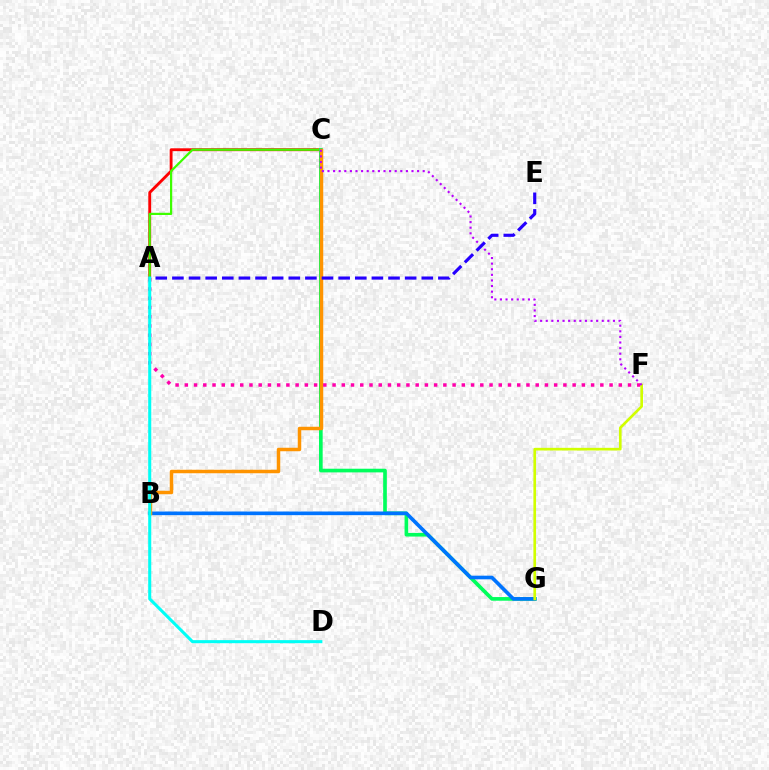{('A', 'C'): [{'color': '#ff0000', 'line_style': 'solid', 'thickness': 2.05}, {'color': '#3dff00', 'line_style': 'solid', 'thickness': 1.59}], ('C', 'G'): [{'color': '#00ff5c', 'line_style': 'solid', 'thickness': 2.64}], ('B', 'G'): [{'color': '#0074ff', 'line_style': 'solid', 'thickness': 2.62}], ('B', 'C'): [{'color': '#ff9400', 'line_style': 'solid', 'thickness': 2.5}], ('A', 'F'): [{'color': '#ff00ac', 'line_style': 'dotted', 'thickness': 2.51}], ('F', 'G'): [{'color': '#d1ff00', 'line_style': 'solid', 'thickness': 1.91}], ('C', 'F'): [{'color': '#b900ff', 'line_style': 'dotted', 'thickness': 1.52}], ('A', 'E'): [{'color': '#2500ff', 'line_style': 'dashed', 'thickness': 2.26}], ('A', 'D'): [{'color': '#00fff6', 'line_style': 'solid', 'thickness': 2.2}]}